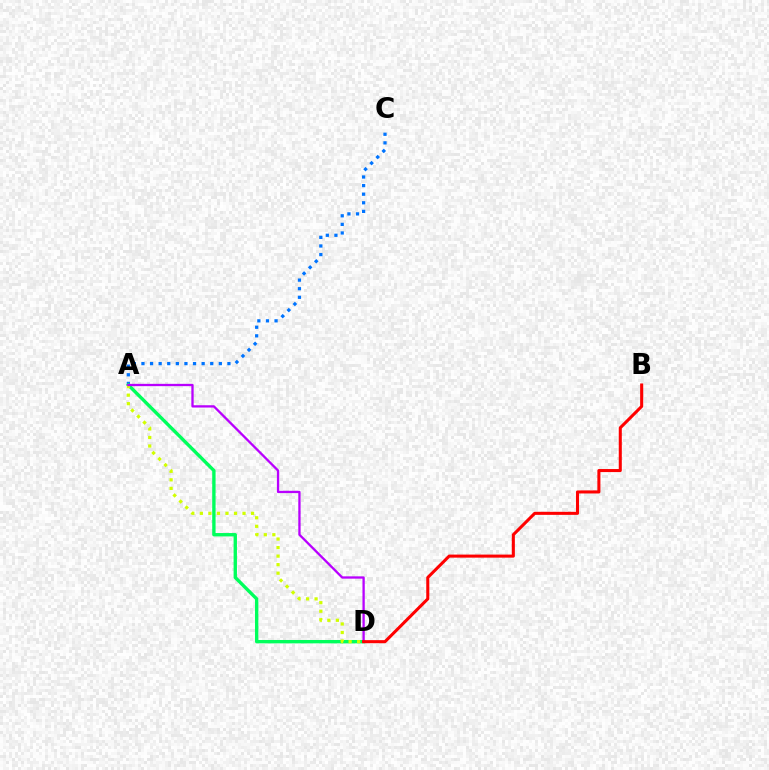{('A', 'C'): [{'color': '#0074ff', 'line_style': 'dotted', 'thickness': 2.34}], ('A', 'D'): [{'color': '#00ff5c', 'line_style': 'solid', 'thickness': 2.42}, {'color': '#d1ff00', 'line_style': 'dotted', 'thickness': 2.32}, {'color': '#b900ff', 'line_style': 'solid', 'thickness': 1.66}], ('B', 'D'): [{'color': '#ff0000', 'line_style': 'solid', 'thickness': 2.2}]}